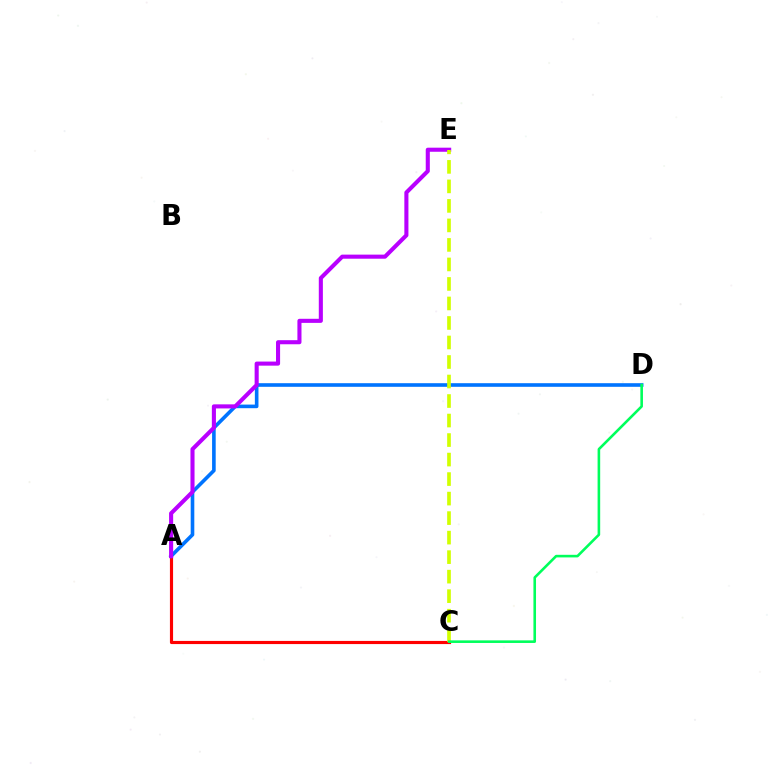{('A', 'C'): [{'color': '#ff0000', 'line_style': 'solid', 'thickness': 2.27}], ('A', 'D'): [{'color': '#0074ff', 'line_style': 'solid', 'thickness': 2.6}], ('A', 'E'): [{'color': '#b900ff', 'line_style': 'solid', 'thickness': 2.94}], ('C', 'E'): [{'color': '#d1ff00', 'line_style': 'dashed', 'thickness': 2.65}], ('C', 'D'): [{'color': '#00ff5c', 'line_style': 'solid', 'thickness': 1.87}]}